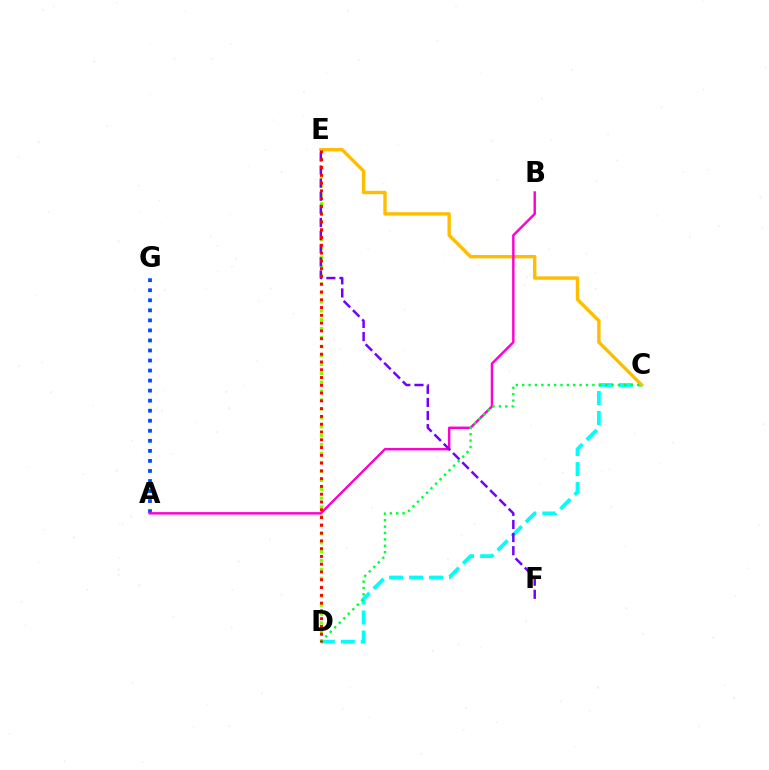{('D', 'E'): [{'color': '#84ff00', 'line_style': 'dotted', 'thickness': 2.42}, {'color': '#ff0000', 'line_style': 'dotted', 'thickness': 2.11}], ('C', 'D'): [{'color': '#00fff6', 'line_style': 'dashed', 'thickness': 2.71}, {'color': '#00ff39', 'line_style': 'dotted', 'thickness': 1.73}], ('C', 'E'): [{'color': '#ffbd00', 'line_style': 'solid', 'thickness': 2.44}], ('A', 'G'): [{'color': '#004bff', 'line_style': 'dotted', 'thickness': 2.73}], ('A', 'B'): [{'color': '#ff00cf', 'line_style': 'solid', 'thickness': 1.75}], ('E', 'F'): [{'color': '#7200ff', 'line_style': 'dashed', 'thickness': 1.78}]}